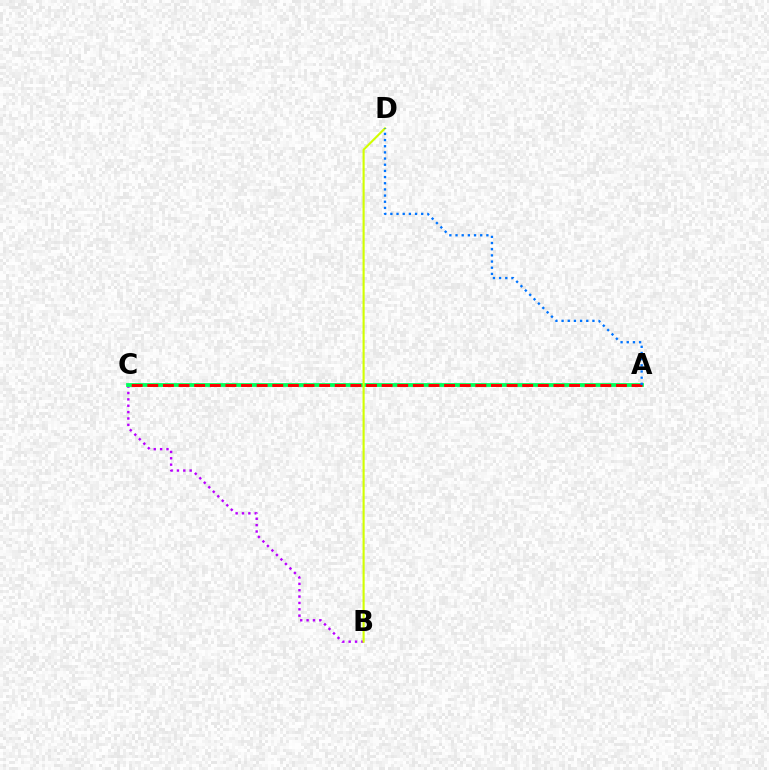{('B', 'C'): [{'color': '#b900ff', 'line_style': 'dotted', 'thickness': 1.73}], ('A', 'C'): [{'color': '#00ff5c', 'line_style': 'solid', 'thickness': 2.73}, {'color': '#ff0000', 'line_style': 'dashed', 'thickness': 2.12}], ('B', 'D'): [{'color': '#d1ff00', 'line_style': 'solid', 'thickness': 1.52}], ('A', 'D'): [{'color': '#0074ff', 'line_style': 'dotted', 'thickness': 1.68}]}